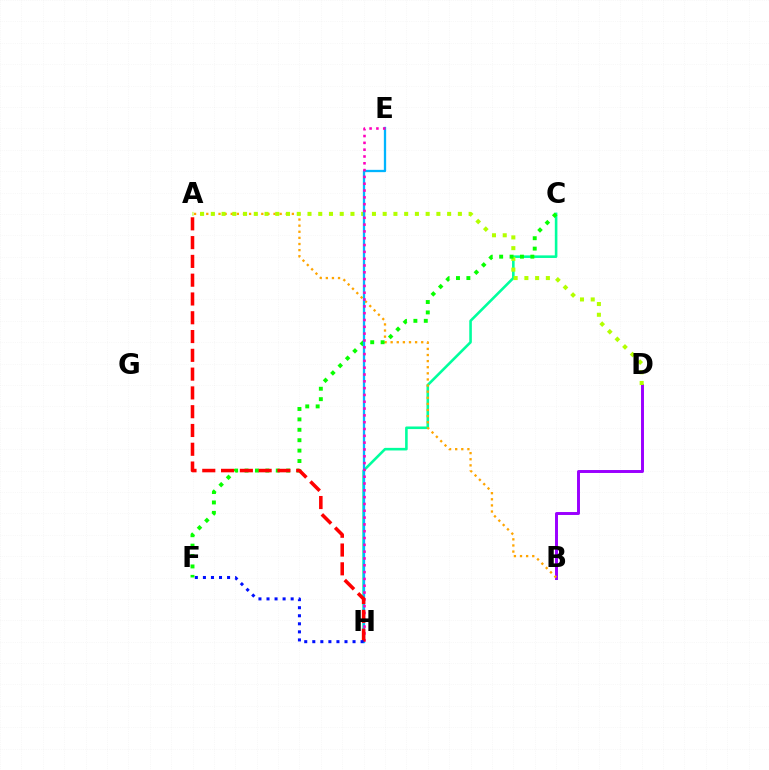{('C', 'H'): [{'color': '#00ff9d', 'line_style': 'solid', 'thickness': 1.87}], ('B', 'D'): [{'color': '#9b00ff', 'line_style': 'solid', 'thickness': 2.12}], ('A', 'B'): [{'color': '#ffa500', 'line_style': 'dotted', 'thickness': 1.66}], ('A', 'D'): [{'color': '#b3ff00', 'line_style': 'dotted', 'thickness': 2.92}], ('C', 'F'): [{'color': '#08ff00', 'line_style': 'dotted', 'thickness': 2.83}], ('E', 'H'): [{'color': '#00b5ff', 'line_style': 'solid', 'thickness': 1.66}, {'color': '#ff00bd', 'line_style': 'dotted', 'thickness': 1.85}], ('A', 'H'): [{'color': '#ff0000', 'line_style': 'dashed', 'thickness': 2.55}], ('F', 'H'): [{'color': '#0010ff', 'line_style': 'dotted', 'thickness': 2.19}]}